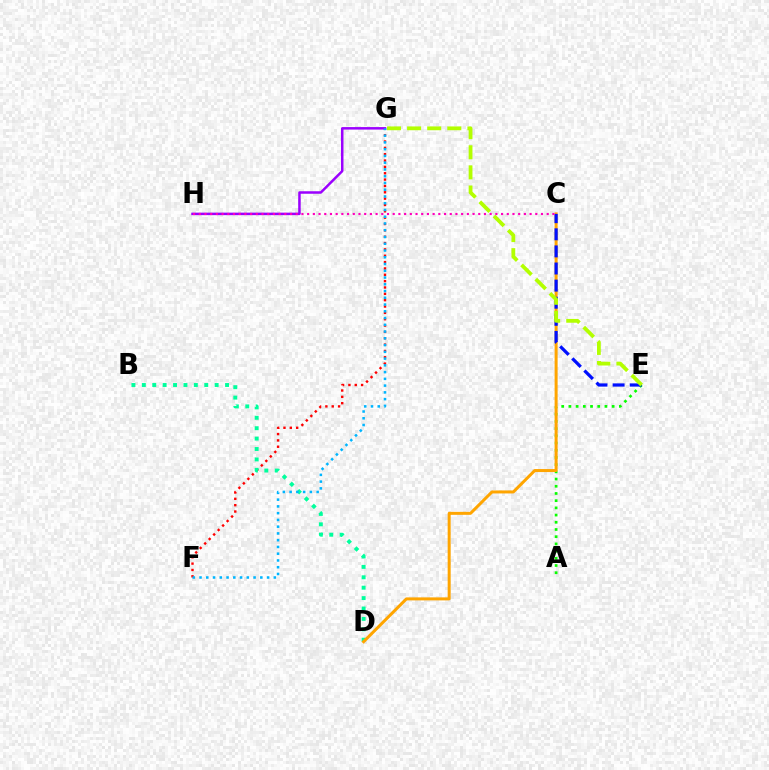{('F', 'G'): [{'color': '#ff0000', 'line_style': 'dotted', 'thickness': 1.72}, {'color': '#00b5ff', 'line_style': 'dotted', 'thickness': 1.84}], ('G', 'H'): [{'color': '#9b00ff', 'line_style': 'solid', 'thickness': 1.8}], ('A', 'E'): [{'color': '#08ff00', 'line_style': 'dotted', 'thickness': 1.96}], ('B', 'D'): [{'color': '#00ff9d', 'line_style': 'dotted', 'thickness': 2.83}], ('C', 'D'): [{'color': '#ffa500', 'line_style': 'solid', 'thickness': 2.16}], ('C', 'E'): [{'color': '#0010ff', 'line_style': 'dashed', 'thickness': 2.32}], ('C', 'H'): [{'color': '#ff00bd', 'line_style': 'dotted', 'thickness': 1.55}], ('E', 'G'): [{'color': '#b3ff00', 'line_style': 'dashed', 'thickness': 2.73}]}